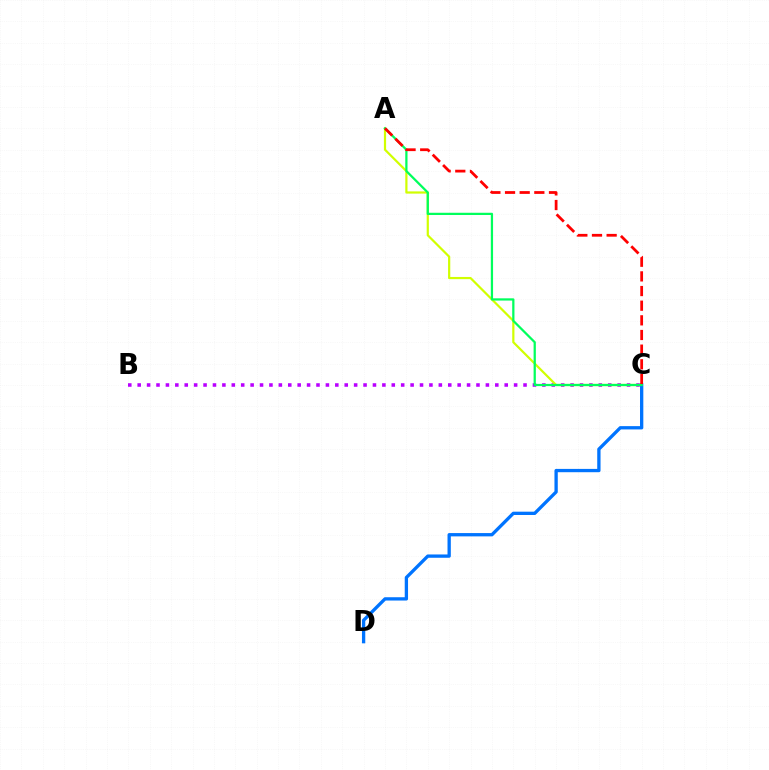{('B', 'C'): [{'color': '#b900ff', 'line_style': 'dotted', 'thickness': 2.56}], ('A', 'C'): [{'color': '#d1ff00', 'line_style': 'solid', 'thickness': 1.59}, {'color': '#00ff5c', 'line_style': 'solid', 'thickness': 1.62}, {'color': '#ff0000', 'line_style': 'dashed', 'thickness': 1.99}], ('C', 'D'): [{'color': '#0074ff', 'line_style': 'solid', 'thickness': 2.38}]}